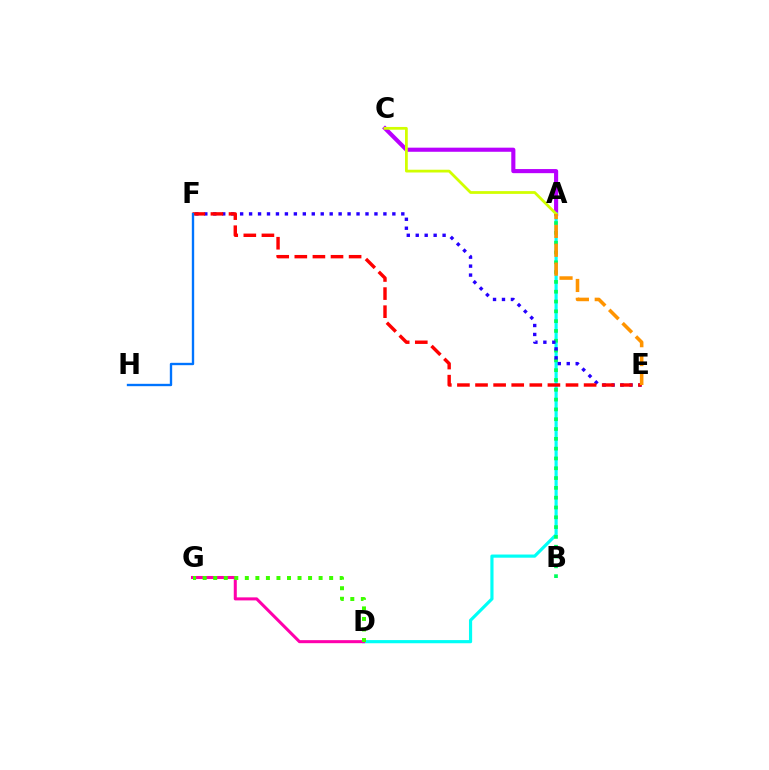{('A', 'C'): [{'color': '#b900ff', 'line_style': 'solid', 'thickness': 2.96}, {'color': '#d1ff00', 'line_style': 'solid', 'thickness': 1.99}], ('A', 'D'): [{'color': '#00fff6', 'line_style': 'solid', 'thickness': 2.28}], ('A', 'B'): [{'color': '#00ff5c', 'line_style': 'dotted', 'thickness': 2.66}], ('E', 'F'): [{'color': '#2500ff', 'line_style': 'dotted', 'thickness': 2.43}, {'color': '#ff0000', 'line_style': 'dashed', 'thickness': 2.46}], ('A', 'E'): [{'color': '#ff9400', 'line_style': 'dashed', 'thickness': 2.56}], ('D', 'G'): [{'color': '#ff00ac', 'line_style': 'solid', 'thickness': 2.19}, {'color': '#3dff00', 'line_style': 'dotted', 'thickness': 2.86}], ('F', 'H'): [{'color': '#0074ff', 'line_style': 'solid', 'thickness': 1.7}]}